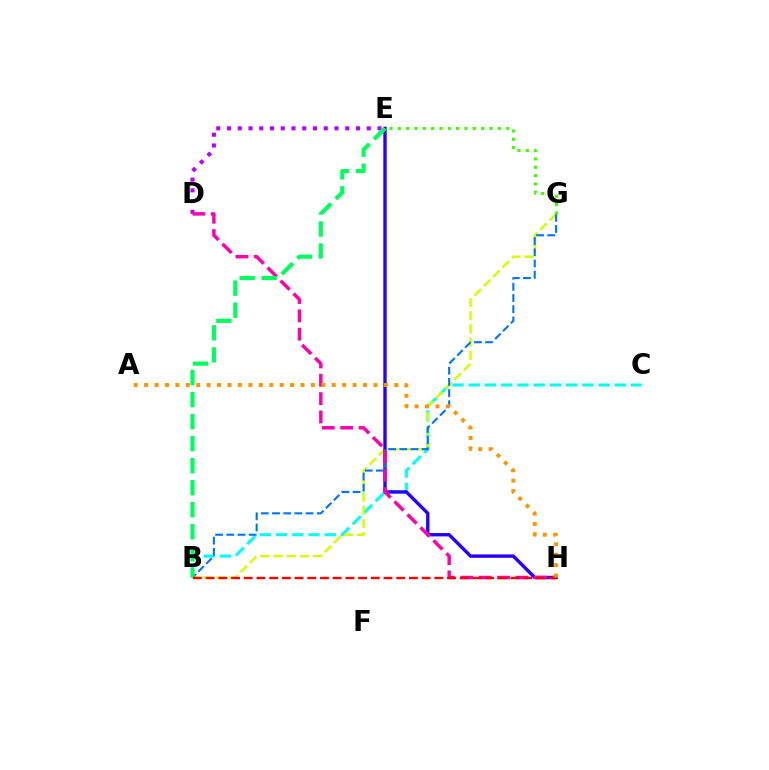{('D', 'E'): [{'color': '#b900ff', 'line_style': 'dotted', 'thickness': 2.92}], ('B', 'C'): [{'color': '#00fff6', 'line_style': 'dashed', 'thickness': 2.21}], ('B', 'G'): [{'color': '#d1ff00', 'line_style': 'dashed', 'thickness': 1.79}, {'color': '#0074ff', 'line_style': 'dashed', 'thickness': 1.52}], ('E', 'H'): [{'color': '#2500ff', 'line_style': 'solid', 'thickness': 2.42}], ('E', 'G'): [{'color': '#3dff00', 'line_style': 'dotted', 'thickness': 2.26}], ('D', 'H'): [{'color': '#ff00ac', 'line_style': 'dashed', 'thickness': 2.49}], ('B', 'E'): [{'color': '#00ff5c', 'line_style': 'dashed', 'thickness': 2.99}], ('B', 'H'): [{'color': '#ff0000', 'line_style': 'dashed', 'thickness': 1.73}], ('A', 'H'): [{'color': '#ff9400', 'line_style': 'dotted', 'thickness': 2.83}]}